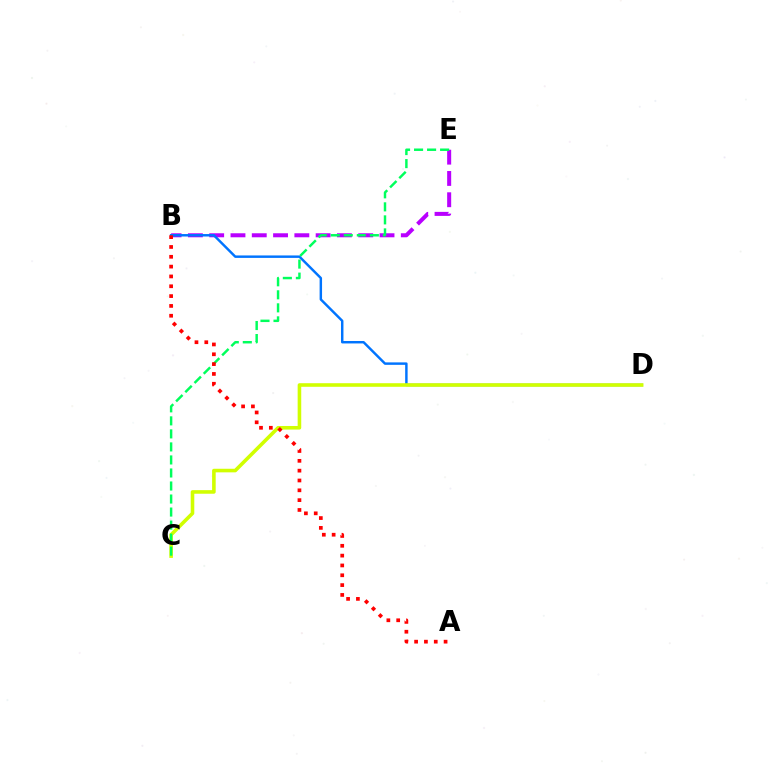{('B', 'E'): [{'color': '#b900ff', 'line_style': 'dashed', 'thickness': 2.89}], ('B', 'D'): [{'color': '#0074ff', 'line_style': 'solid', 'thickness': 1.77}], ('C', 'D'): [{'color': '#d1ff00', 'line_style': 'solid', 'thickness': 2.58}], ('C', 'E'): [{'color': '#00ff5c', 'line_style': 'dashed', 'thickness': 1.77}], ('A', 'B'): [{'color': '#ff0000', 'line_style': 'dotted', 'thickness': 2.67}]}